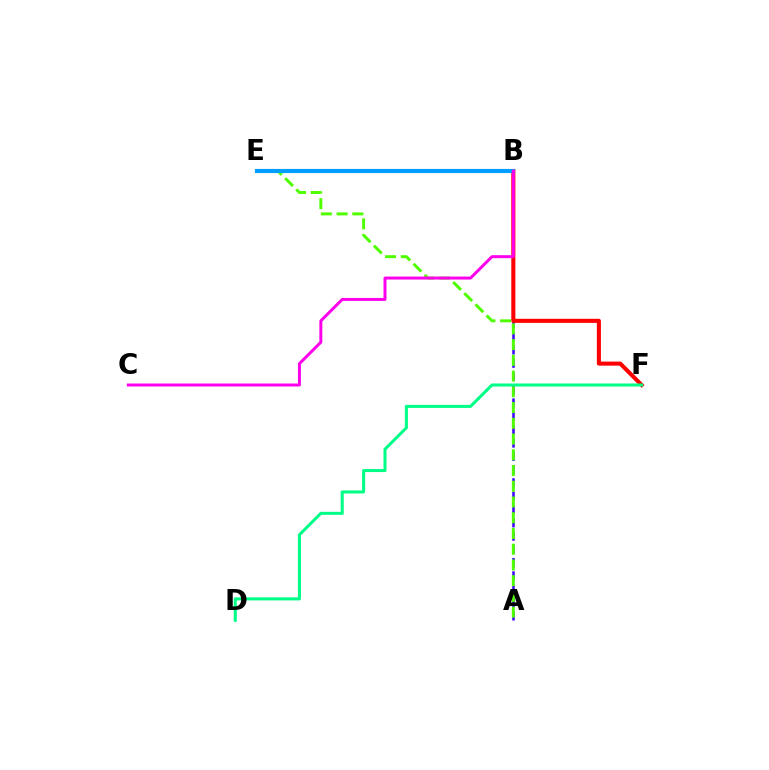{('A', 'B'): [{'color': '#3700ff', 'line_style': 'dashed', 'thickness': 1.81}], ('B', 'F'): [{'color': '#ff0000', 'line_style': 'solid', 'thickness': 2.93}], ('A', 'E'): [{'color': '#4fff00', 'line_style': 'dashed', 'thickness': 2.14}], ('B', 'E'): [{'color': '#ffd500', 'line_style': 'dashed', 'thickness': 1.62}, {'color': '#009eff', 'line_style': 'solid', 'thickness': 2.99}], ('B', 'C'): [{'color': '#ff00ed', 'line_style': 'solid', 'thickness': 2.15}], ('D', 'F'): [{'color': '#00ff86', 'line_style': 'solid', 'thickness': 2.19}]}